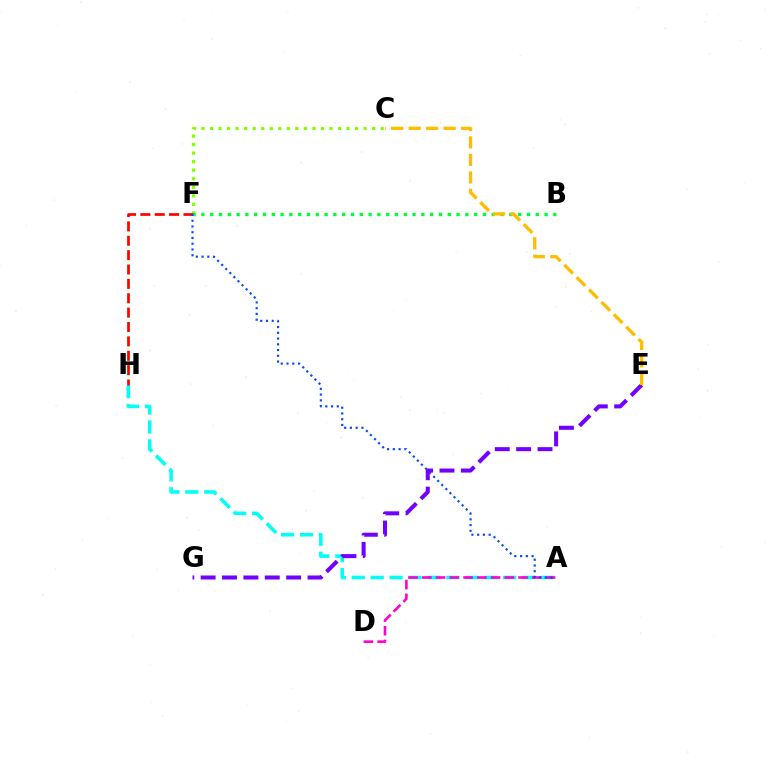{('C', 'F'): [{'color': '#84ff00', 'line_style': 'dotted', 'thickness': 2.32}], ('A', 'H'): [{'color': '#00fff6', 'line_style': 'dashed', 'thickness': 2.57}], ('A', 'D'): [{'color': '#ff00cf', 'line_style': 'dashed', 'thickness': 1.87}], ('F', 'H'): [{'color': '#ff0000', 'line_style': 'dashed', 'thickness': 1.95}], ('B', 'F'): [{'color': '#00ff39', 'line_style': 'dotted', 'thickness': 2.39}], ('A', 'F'): [{'color': '#004bff', 'line_style': 'dotted', 'thickness': 1.56}], ('E', 'G'): [{'color': '#7200ff', 'line_style': 'dashed', 'thickness': 2.9}], ('C', 'E'): [{'color': '#ffbd00', 'line_style': 'dashed', 'thickness': 2.38}]}